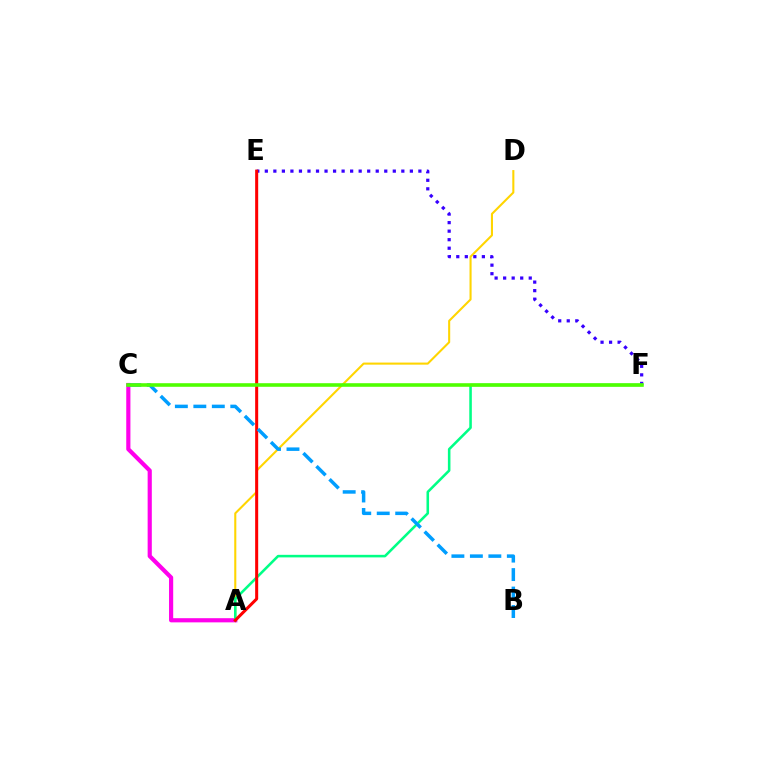{('A', 'D'): [{'color': '#ffd500', 'line_style': 'solid', 'thickness': 1.5}], ('A', 'C'): [{'color': '#ff00ed', 'line_style': 'solid', 'thickness': 3.0}], ('E', 'F'): [{'color': '#3700ff', 'line_style': 'dotted', 'thickness': 2.32}], ('A', 'F'): [{'color': '#00ff86', 'line_style': 'solid', 'thickness': 1.84}], ('A', 'E'): [{'color': '#ff0000', 'line_style': 'solid', 'thickness': 2.18}], ('B', 'C'): [{'color': '#009eff', 'line_style': 'dashed', 'thickness': 2.51}], ('C', 'F'): [{'color': '#4fff00', 'line_style': 'solid', 'thickness': 2.58}]}